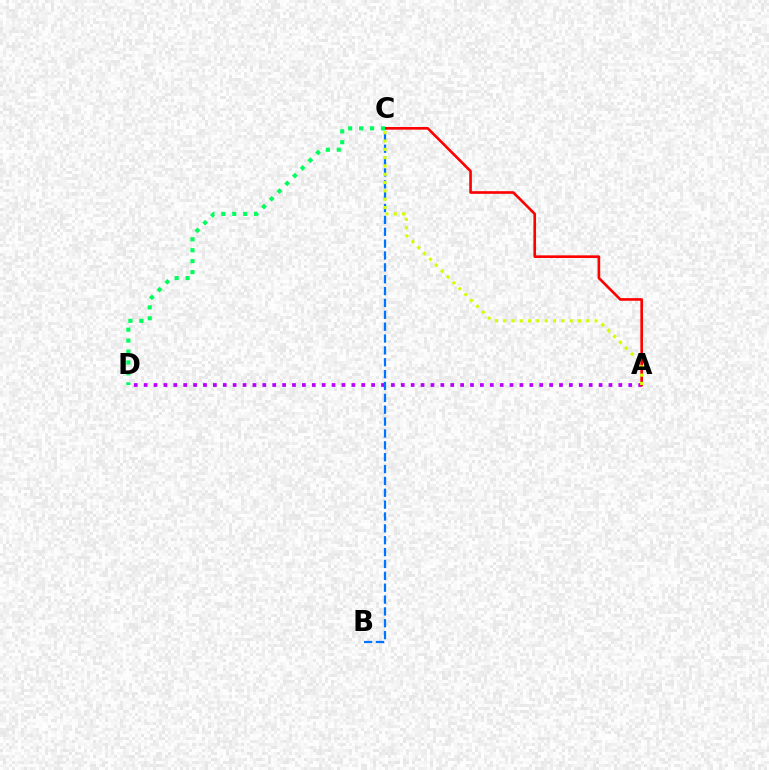{('A', 'D'): [{'color': '#b900ff', 'line_style': 'dotted', 'thickness': 2.69}], ('B', 'C'): [{'color': '#0074ff', 'line_style': 'dashed', 'thickness': 1.61}], ('A', 'C'): [{'color': '#ff0000', 'line_style': 'solid', 'thickness': 1.9}, {'color': '#d1ff00', 'line_style': 'dotted', 'thickness': 2.26}], ('C', 'D'): [{'color': '#00ff5c', 'line_style': 'dotted', 'thickness': 2.97}]}